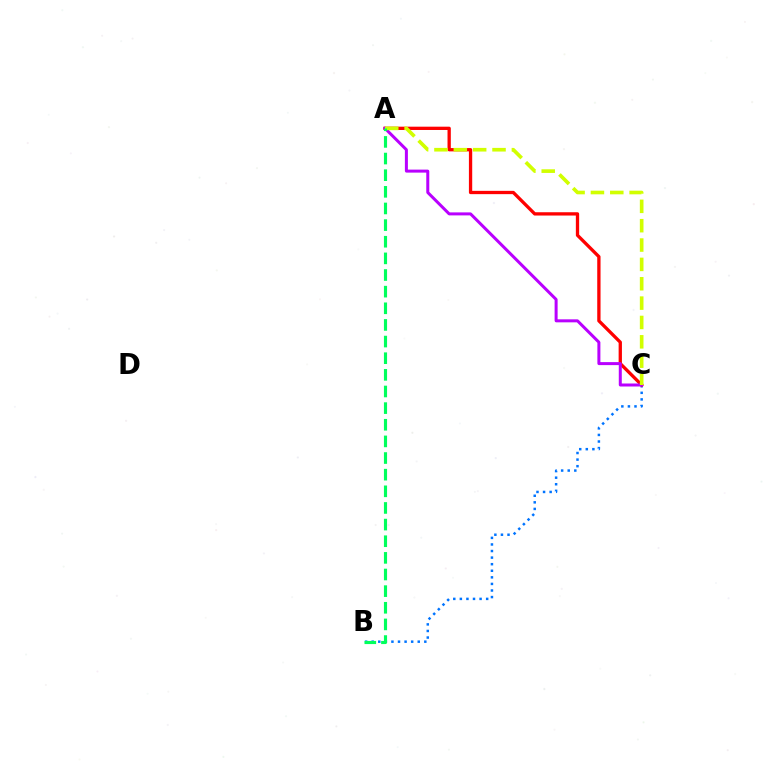{('B', 'C'): [{'color': '#0074ff', 'line_style': 'dotted', 'thickness': 1.79}], ('A', 'C'): [{'color': '#ff0000', 'line_style': 'solid', 'thickness': 2.38}, {'color': '#b900ff', 'line_style': 'solid', 'thickness': 2.16}, {'color': '#d1ff00', 'line_style': 'dashed', 'thickness': 2.63}], ('A', 'B'): [{'color': '#00ff5c', 'line_style': 'dashed', 'thickness': 2.26}]}